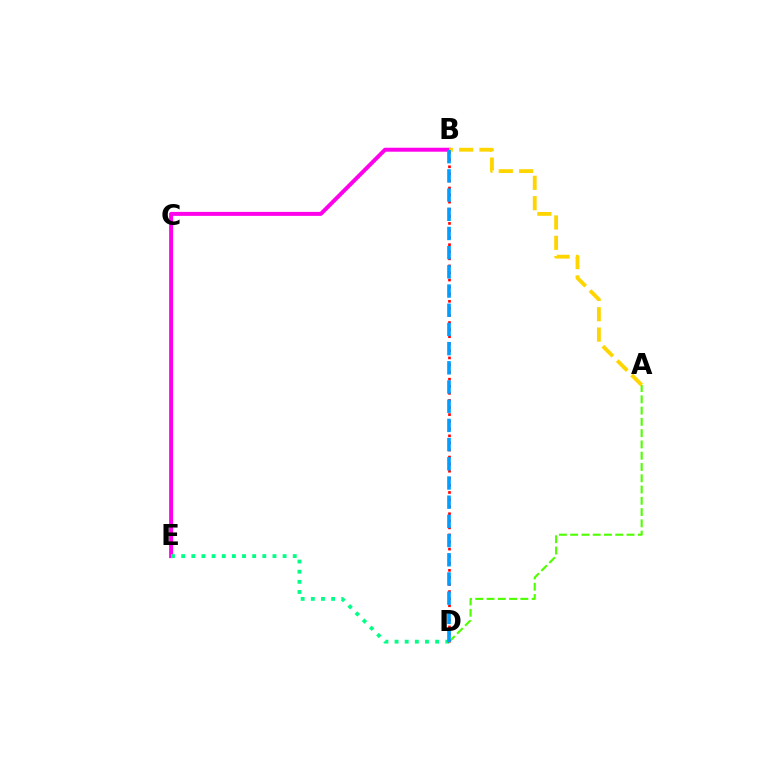{('A', 'D'): [{'color': '#4fff00', 'line_style': 'dashed', 'thickness': 1.53}], ('C', 'E'): [{'color': '#3700ff', 'line_style': 'dashed', 'thickness': 2.09}], ('B', 'E'): [{'color': '#ff00ed', 'line_style': 'solid', 'thickness': 2.86}], ('D', 'E'): [{'color': '#00ff86', 'line_style': 'dotted', 'thickness': 2.76}], ('B', 'D'): [{'color': '#ff0000', 'line_style': 'dotted', 'thickness': 1.92}, {'color': '#009eff', 'line_style': 'dashed', 'thickness': 2.61}], ('A', 'B'): [{'color': '#ffd500', 'line_style': 'dashed', 'thickness': 2.76}]}